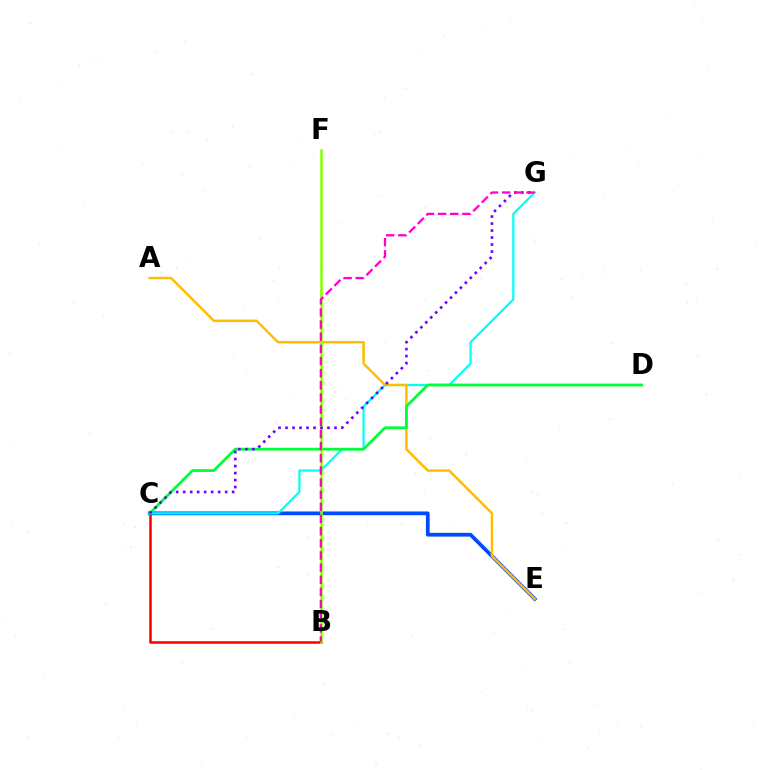{('B', 'C'): [{'color': '#ff0000', 'line_style': 'solid', 'thickness': 1.83}], ('C', 'E'): [{'color': '#004bff', 'line_style': 'solid', 'thickness': 2.7}], ('C', 'G'): [{'color': '#00fff6', 'line_style': 'solid', 'thickness': 1.59}, {'color': '#7200ff', 'line_style': 'dotted', 'thickness': 1.9}], ('A', 'E'): [{'color': '#ffbd00', 'line_style': 'solid', 'thickness': 1.78}], ('C', 'D'): [{'color': '#00ff39', 'line_style': 'solid', 'thickness': 2.01}], ('B', 'F'): [{'color': '#84ff00', 'line_style': 'solid', 'thickness': 1.81}], ('B', 'G'): [{'color': '#ff00cf', 'line_style': 'dashed', 'thickness': 1.65}]}